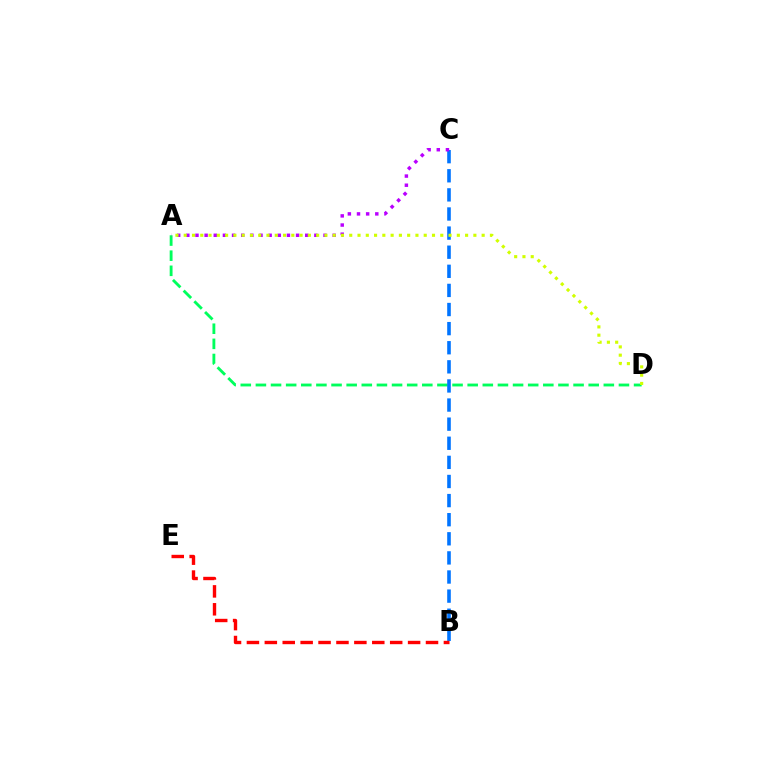{('A', 'D'): [{'color': '#00ff5c', 'line_style': 'dashed', 'thickness': 2.05}, {'color': '#d1ff00', 'line_style': 'dotted', 'thickness': 2.25}], ('B', 'C'): [{'color': '#0074ff', 'line_style': 'dashed', 'thickness': 2.6}], ('A', 'C'): [{'color': '#b900ff', 'line_style': 'dotted', 'thickness': 2.48}], ('B', 'E'): [{'color': '#ff0000', 'line_style': 'dashed', 'thickness': 2.43}]}